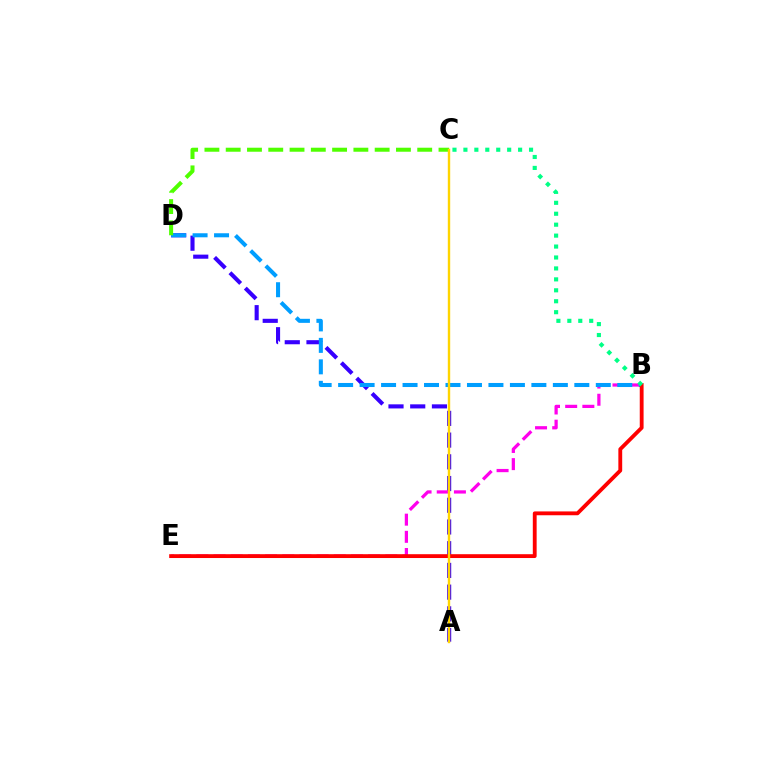{('A', 'D'): [{'color': '#3700ff', 'line_style': 'dashed', 'thickness': 2.95}], ('B', 'E'): [{'color': '#ff00ed', 'line_style': 'dashed', 'thickness': 2.33}, {'color': '#ff0000', 'line_style': 'solid', 'thickness': 2.76}], ('B', 'D'): [{'color': '#009eff', 'line_style': 'dashed', 'thickness': 2.92}], ('C', 'D'): [{'color': '#4fff00', 'line_style': 'dashed', 'thickness': 2.89}], ('B', 'C'): [{'color': '#00ff86', 'line_style': 'dotted', 'thickness': 2.97}], ('A', 'C'): [{'color': '#ffd500', 'line_style': 'solid', 'thickness': 1.73}]}